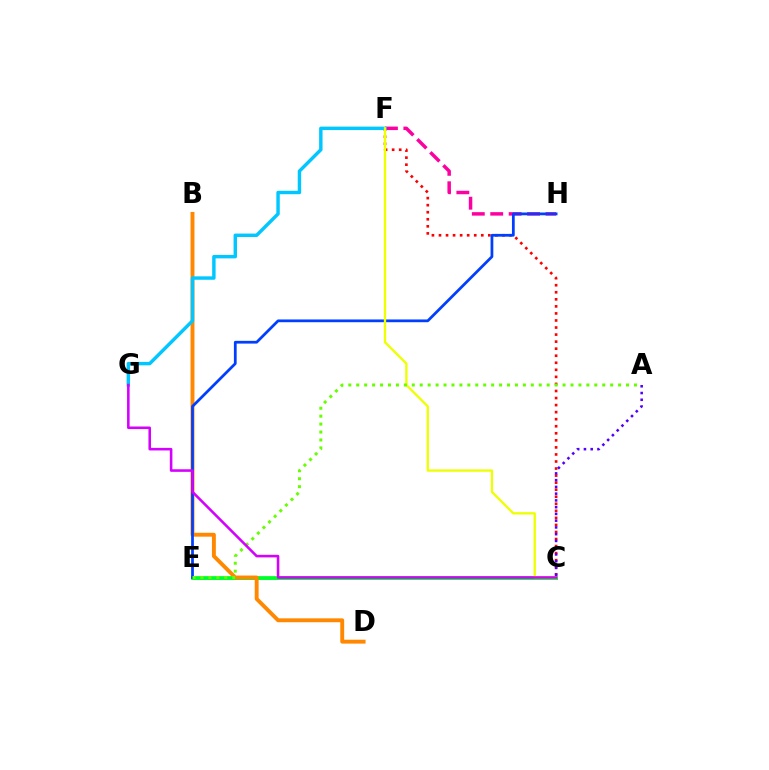{('C', 'E'): [{'color': '#00ffaf', 'line_style': 'solid', 'thickness': 2.15}, {'color': '#00ff27', 'line_style': 'solid', 'thickness': 2.69}], ('C', 'F'): [{'color': '#ff0000', 'line_style': 'dotted', 'thickness': 1.92}, {'color': '#eeff00', 'line_style': 'solid', 'thickness': 1.67}], ('B', 'D'): [{'color': '#ff8800', 'line_style': 'solid', 'thickness': 2.8}], ('F', 'H'): [{'color': '#ff00a0', 'line_style': 'dashed', 'thickness': 2.5}], ('E', 'H'): [{'color': '#003fff', 'line_style': 'solid', 'thickness': 1.98}], ('F', 'G'): [{'color': '#00c7ff', 'line_style': 'solid', 'thickness': 2.46}], ('A', 'E'): [{'color': '#66ff00', 'line_style': 'dotted', 'thickness': 2.16}], ('A', 'C'): [{'color': '#4f00ff', 'line_style': 'dotted', 'thickness': 1.84}], ('C', 'G'): [{'color': '#d600ff', 'line_style': 'solid', 'thickness': 1.85}]}